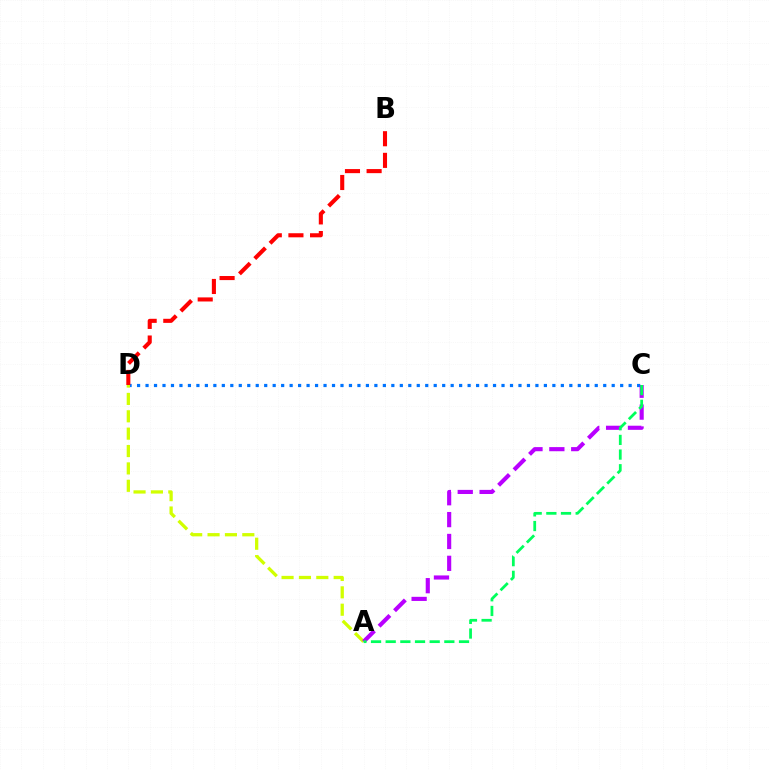{('C', 'D'): [{'color': '#0074ff', 'line_style': 'dotted', 'thickness': 2.3}], ('A', 'D'): [{'color': '#d1ff00', 'line_style': 'dashed', 'thickness': 2.36}], ('A', 'C'): [{'color': '#b900ff', 'line_style': 'dashed', 'thickness': 2.97}, {'color': '#00ff5c', 'line_style': 'dashed', 'thickness': 1.99}], ('B', 'D'): [{'color': '#ff0000', 'line_style': 'dashed', 'thickness': 2.94}]}